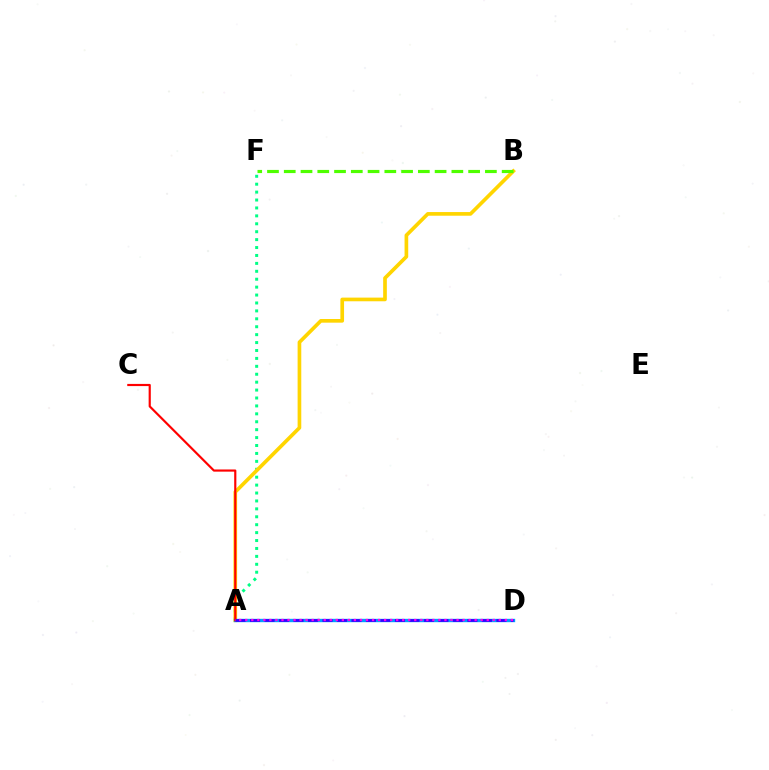{('A', 'F'): [{'color': '#00ff86', 'line_style': 'dotted', 'thickness': 2.15}], ('A', 'B'): [{'color': '#ffd500', 'line_style': 'solid', 'thickness': 2.64}], ('A', 'D'): [{'color': '#009eff', 'line_style': 'solid', 'thickness': 2.42}, {'color': '#3700ff', 'line_style': 'dashed', 'thickness': 1.97}, {'color': '#ff00ed', 'line_style': 'dotted', 'thickness': 1.64}], ('B', 'F'): [{'color': '#4fff00', 'line_style': 'dashed', 'thickness': 2.28}], ('A', 'C'): [{'color': '#ff0000', 'line_style': 'solid', 'thickness': 1.56}]}